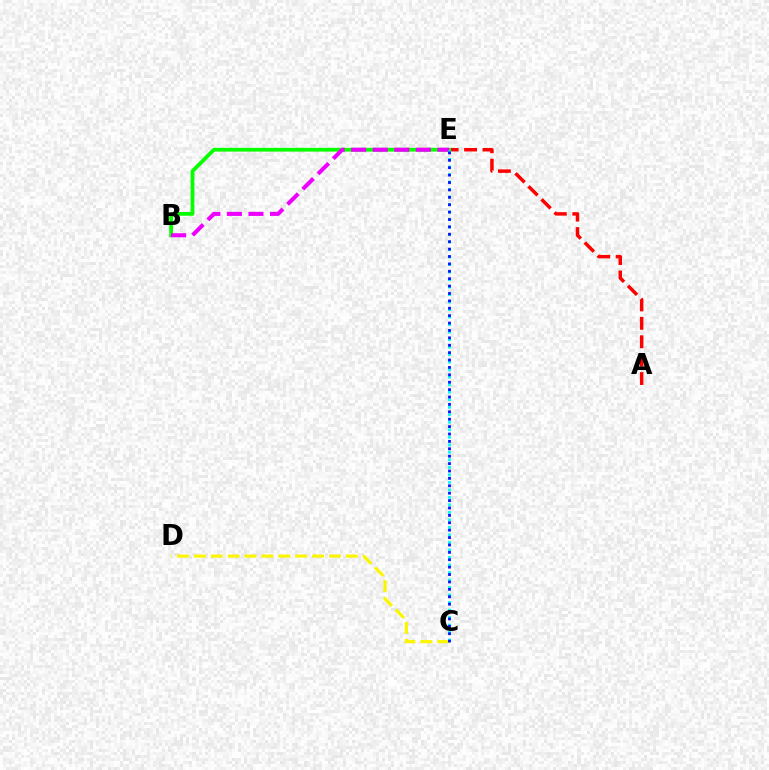{('C', 'D'): [{'color': '#fcf500', 'line_style': 'dashed', 'thickness': 2.29}], ('A', 'E'): [{'color': '#ff0000', 'line_style': 'dashed', 'thickness': 2.5}], ('B', 'E'): [{'color': '#08ff00', 'line_style': 'solid', 'thickness': 2.71}, {'color': '#ee00ff', 'line_style': 'dashed', 'thickness': 2.93}], ('C', 'E'): [{'color': '#00fff6', 'line_style': 'dotted', 'thickness': 2.04}, {'color': '#0010ff', 'line_style': 'dotted', 'thickness': 2.01}]}